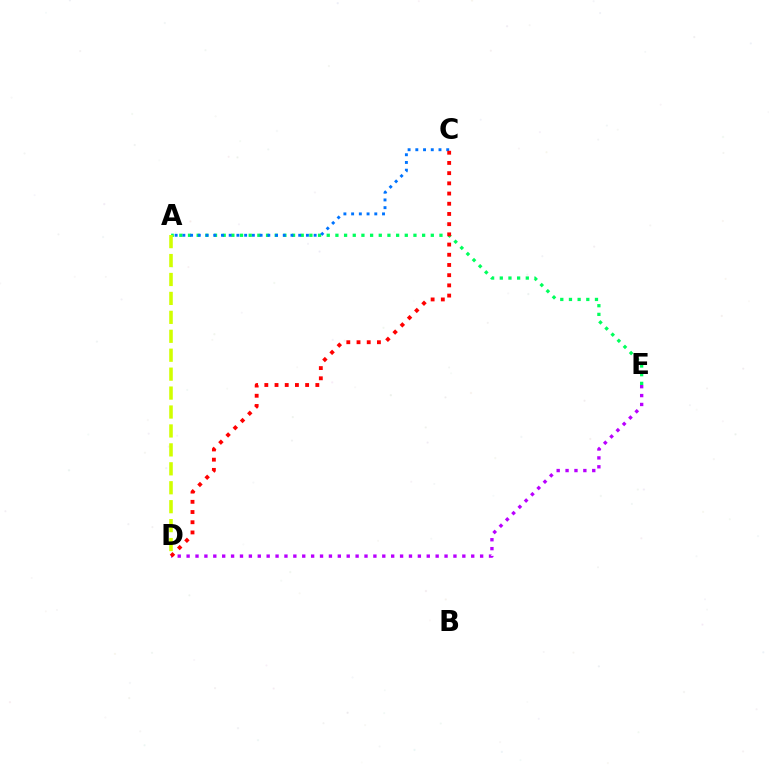{('A', 'E'): [{'color': '#00ff5c', 'line_style': 'dotted', 'thickness': 2.36}], ('A', 'C'): [{'color': '#0074ff', 'line_style': 'dotted', 'thickness': 2.1}], ('D', 'E'): [{'color': '#b900ff', 'line_style': 'dotted', 'thickness': 2.42}], ('C', 'D'): [{'color': '#ff0000', 'line_style': 'dotted', 'thickness': 2.77}], ('A', 'D'): [{'color': '#d1ff00', 'line_style': 'dashed', 'thickness': 2.57}]}